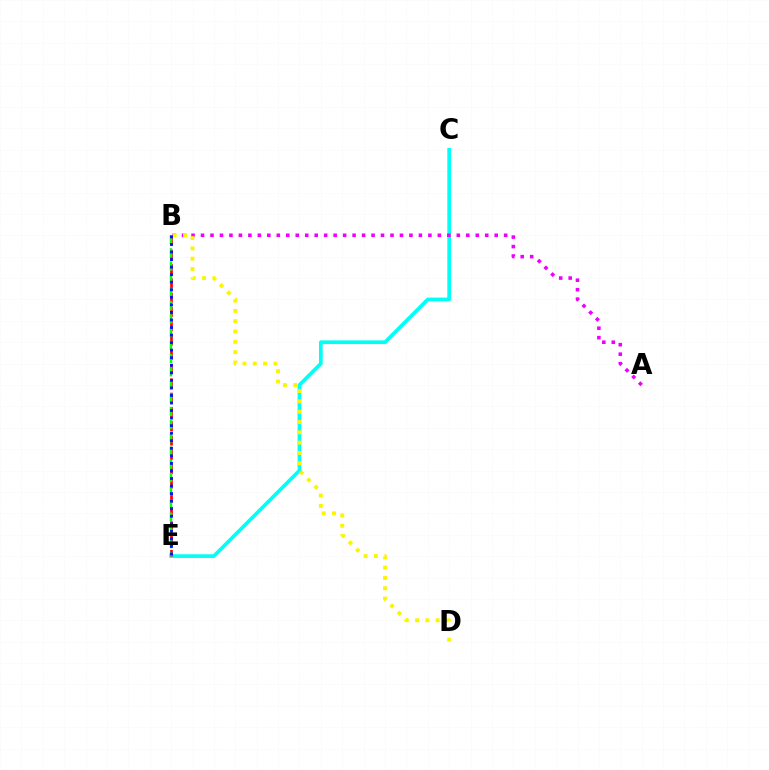{('C', 'E'): [{'color': '#00fff6', 'line_style': 'solid', 'thickness': 2.66}], ('A', 'B'): [{'color': '#ee00ff', 'line_style': 'dotted', 'thickness': 2.57}], ('B', 'D'): [{'color': '#fcf500', 'line_style': 'dotted', 'thickness': 2.8}], ('B', 'E'): [{'color': '#ff0000', 'line_style': 'dashed', 'thickness': 1.94}, {'color': '#08ff00', 'line_style': 'dashed', 'thickness': 1.8}, {'color': '#0010ff', 'line_style': 'dotted', 'thickness': 2.05}]}